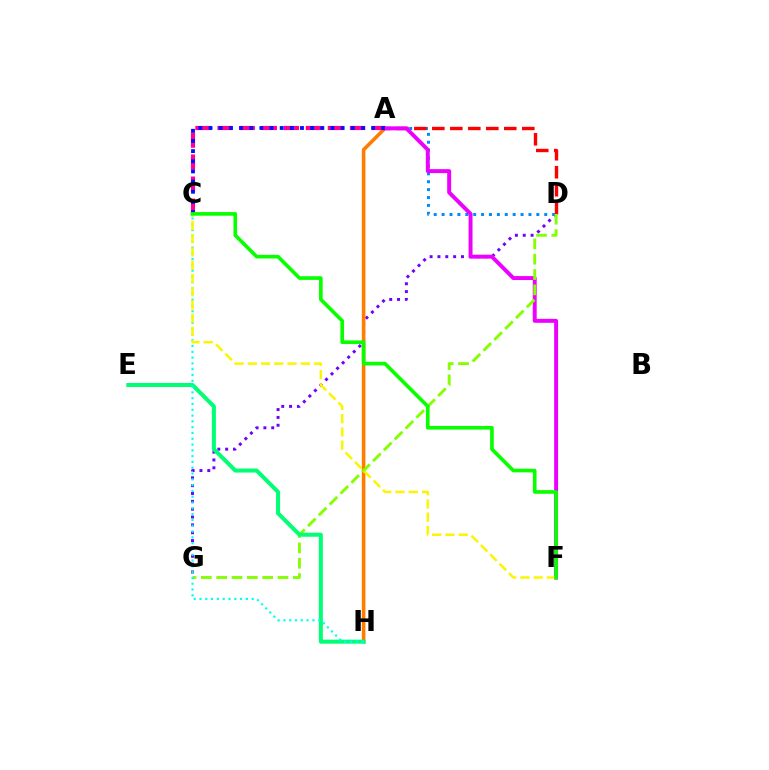{('D', 'G'): [{'color': '#7200ff', 'line_style': 'dotted', 'thickness': 2.13}, {'color': '#84ff00', 'line_style': 'dashed', 'thickness': 2.08}], ('A', 'H'): [{'color': '#ff7c00', 'line_style': 'solid', 'thickness': 2.58}], ('A', 'D'): [{'color': '#008cff', 'line_style': 'dotted', 'thickness': 2.15}, {'color': '#ff0000', 'line_style': 'dashed', 'thickness': 2.44}], ('A', 'F'): [{'color': '#ee00ff', 'line_style': 'solid', 'thickness': 2.83}], ('A', 'C'): [{'color': '#ff0094', 'line_style': 'dashed', 'thickness': 3.0}, {'color': '#0010ff', 'line_style': 'dotted', 'thickness': 2.76}], ('E', 'H'): [{'color': '#00ff74', 'line_style': 'solid', 'thickness': 2.89}], ('C', 'H'): [{'color': '#00fff6', 'line_style': 'dotted', 'thickness': 1.58}], ('C', 'F'): [{'color': '#fcf500', 'line_style': 'dashed', 'thickness': 1.8}, {'color': '#08ff00', 'line_style': 'solid', 'thickness': 2.62}]}